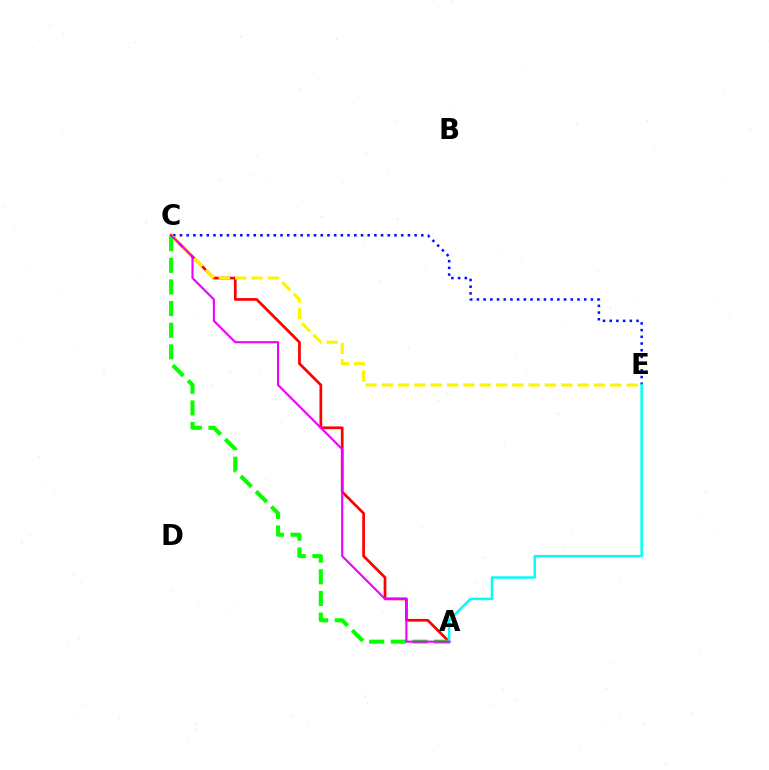{('C', 'E'): [{'color': '#0010ff', 'line_style': 'dotted', 'thickness': 1.82}, {'color': '#fcf500', 'line_style': 'dashed', 'thickness': 2.22}], ('A', 'C'): [{'color': '#ff0000', 'line_style': 'solid', 'thickness': 1.96}, {'color': '#08ff00', 'line_style': 'dashed', 'thickness': 2.94}, {'color': '#ee00ff', 'line_style': 'solid', 'thickness': 1.53}], ('A', 'E'): [{'color': '#00fff6', 'line_style': 'solid', 'thickness': 1.77}]}